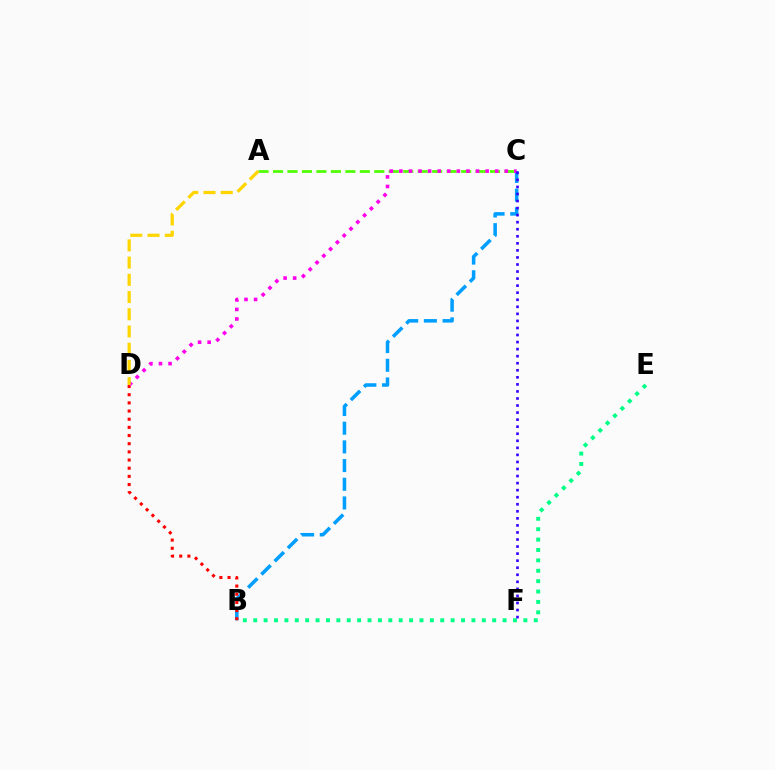{('B', 'E'): [{'color': '#00ff86', 'line_style': 'dotted', 'thickness': 2.82}], ('B', 'C'): [{'color': '#009eff', 'line_style': 'dashed', 'thickness': 2.54}], ('A', 'C'): [{'color': '#4fff00', 'line_style': 'dashed', 'thickness': 1.97}], ('B', 'D'): [{'color': '#ff0000', 'line_style': 'dotted', 'thickness': 2.22}], ('C', 'D'): [{'color': '#ff00ed', 'line_style': 'dotted', 'thickness': 2.6}], ('C', 'F'): [{'color': '#3700ff', 'line_style': 'dotted', 'thickness': 1.92}], ('A', 'D'): [{'color': '#ffd500', 'line_style': 'dashed', 'thickness': 2.34}]}